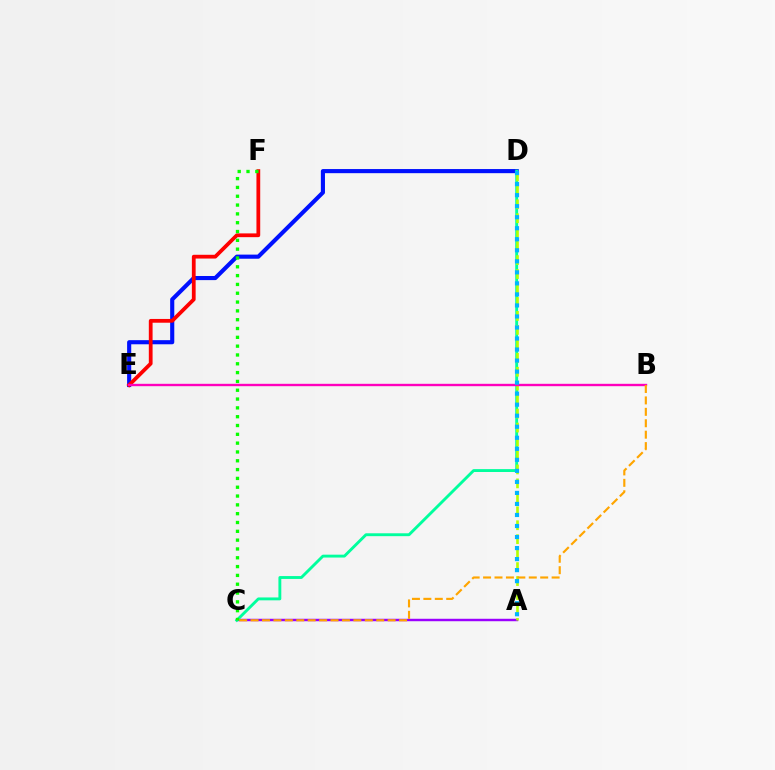{('A', 'C'): [{'color': '#9b00ff', 'line_style': 'solid', 'thickness': 1.77}], ('D', 'E'): [{'color': '#0010ff', 'line_style': 'solid', 'thickness': 2.97}], ('C', 'D'): [{'color': '#00ff9d', 'line_style': 'solid', 'thickness': 2.07}], ('E', 'F'): [{'color': '#ff0000', 'line_style': 'solid', 'thickness': 2.71}], ('A', 'D'): [{'color': '#b3ff00', 'line_style': 'dashed', 'thickness': 1.9}, {'color': '#00b5ff', 'line_style': 'dotted', 'thickness': 3.0}], ('B', 'E'): [{'color': '#ff00bd', 'line_style': 'solid', 'thickness': 1.71}], ('B', 'C'): [{'color': '#ffa500', 'line_style': 'dashed', 'thickness': 1.55}], ('C', 'F'): [{'color': '#08ff00', 'line_style': 'dotted', 'thickness': 2.4}]}